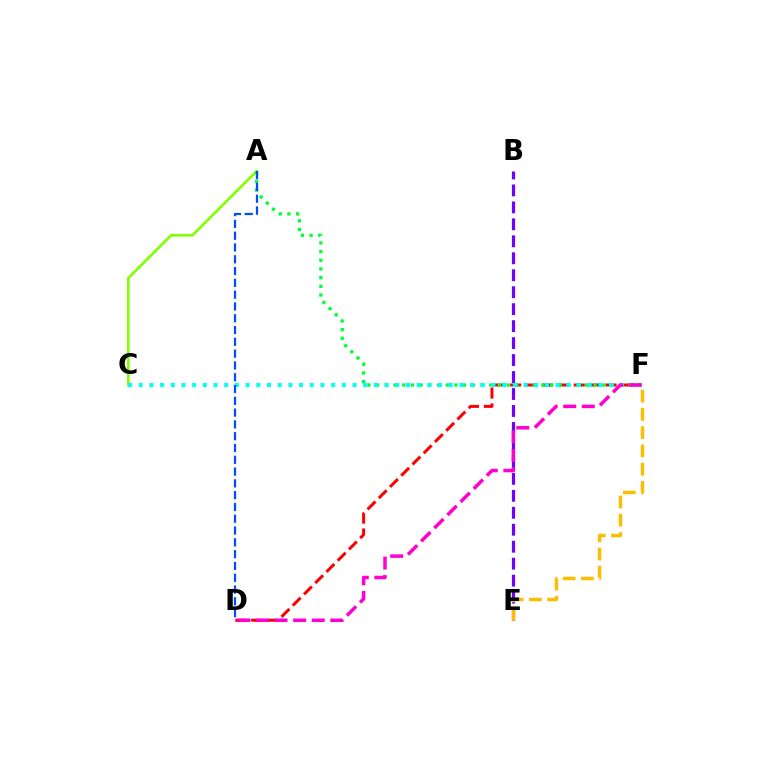{('A', 'C'): [{'color': '#84ff00', 'line_style': 'solid', 'thickness': 1.92}], ('D', 'F'): [{'color': '#ff0000', 'line_style': 'dashed', 'thickness': 2.16}, {'color': '#ff00cf', 'line_style': 'dashed', 'thickness': 2.52}], ('B', 'E'): [{'color': '#7200ff', 'line_style': 'dashed', 'thickness': 2.3}], ('A', 'F'): [{'color': '#00ff39', 'line_style': 'dotted', 'thickness': 2.36}], ('C', 'F'): [{'color': '#00fff6', 'line_style': 'dotted', 'thickness': 2.9}], ('E', 'F'): [{'color': '#ffbd00', 'line_style': 'dashed', 'thickness': 2.48}], ('A', 'D'): [{'color': '#004bff', 'line_style': 'dashed', 'thickness': 1.6}]}